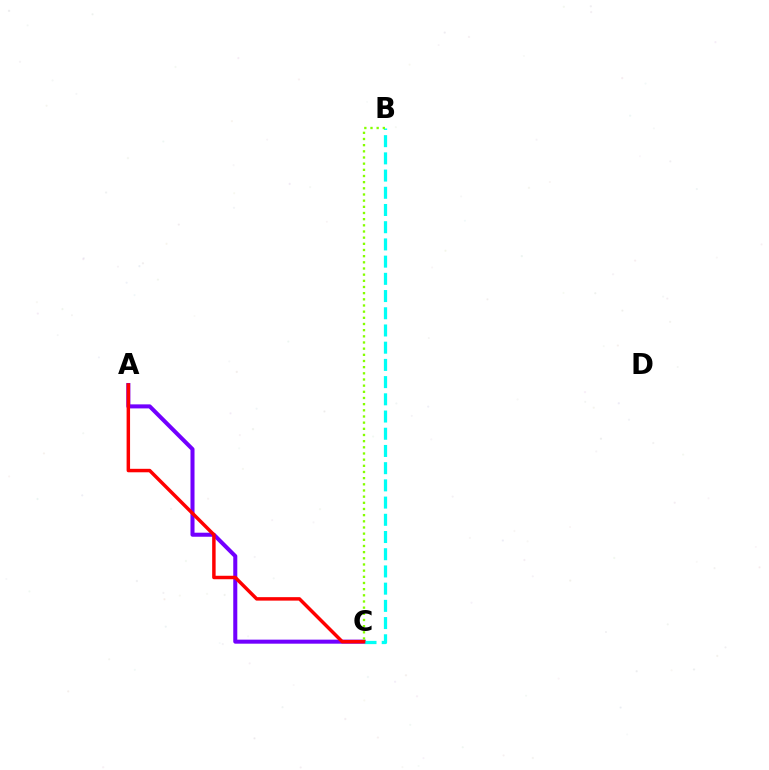{('A', 'C'): [{'color': '#7200ff', 'line_style': 'solid', 'thickness': 2.91}, {'color': '#ff0000', 'line_style': 'solid', 'thickness': 2.5}], ('B', 'C'): [{'color': '#00fff6', 'line_style': 'dashed', 'thickness': 2.34}, {'color': '#84ff00', 'line_style': 'dotted', 'thickness': 1.68}]}